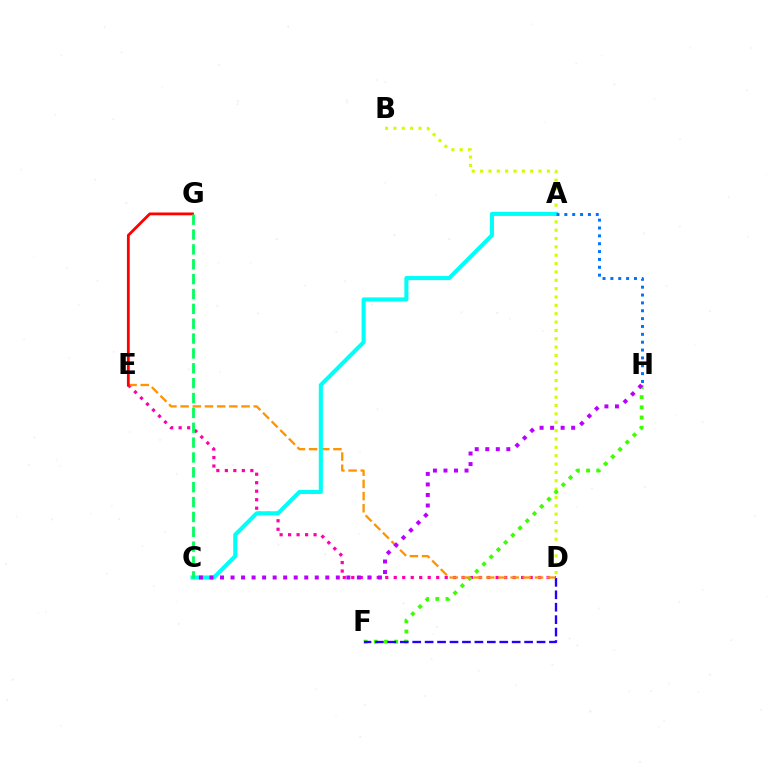{('B', 'D'): [{'color': '#d1ff00', 'line_style': 'dotted', 'thickness': 2.27}], ('D', 'E'): [{'color': '#ff00ac', 'line_style': 'dotted', 'thickness': 2.31}, {'color': '#ff9400', 'line_style': 'dashed', 'thickness': 1.65}], ('F', 'H'): [{'color': '#3dff00', 'line_style': 'dotted', 'thickness': 2.77}], ('D', 'F'): [{'color': '#2500ff', 'line_style': 'dashed', 'thickness': 1.69}], ('E', 'G'): [{'color': '#ff0000', 'line_style': 'solid', 'thickness': 2.01}], ('A', 'C'): [{'color': '#00fff6', 'line_style': 'solid', 'thickness': 2.93}], ('C', 'G'): [{'color': '#00ff5c', 'line_style': 'dashed', 'thickness': 2.02}], ('C', 'H'): [{'color': '#b900ff', 'line_style': 'dotted', 'thickness': 2.86}], ('A', 'H'): [{'color': '#0074ff', 'line_style': 'dotted', 'thickness': 2.14}]}